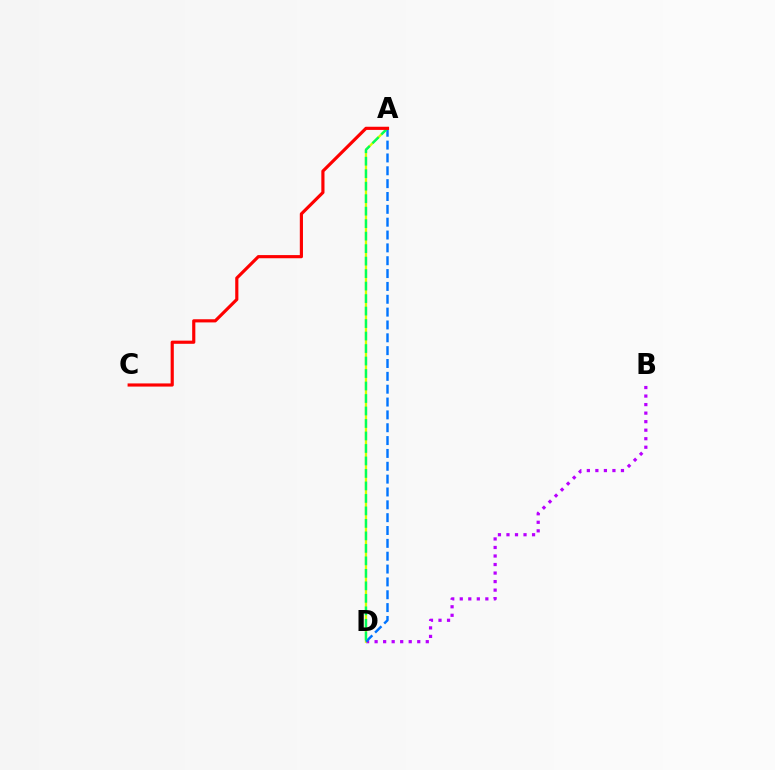{('B', 'D'): [{'color': '#b900ff', 'line_style': 'dotted', 'thickness': 2.32}], ('A', 'D'): [{'color': '#d1ff00', 'line_style': 'solid', 'thickness': 1.66}, {'color': '#0074ff', 'line_style': 'dashed', 'thickness': 1.75}, {'color': '#00ff5c', 'line_style': 'dashed', 'thickness': 1.7}], ('A', 'C'): [{'color': '#ff0000', 'line_style': 'solid', 'thickness': 2.27}]}